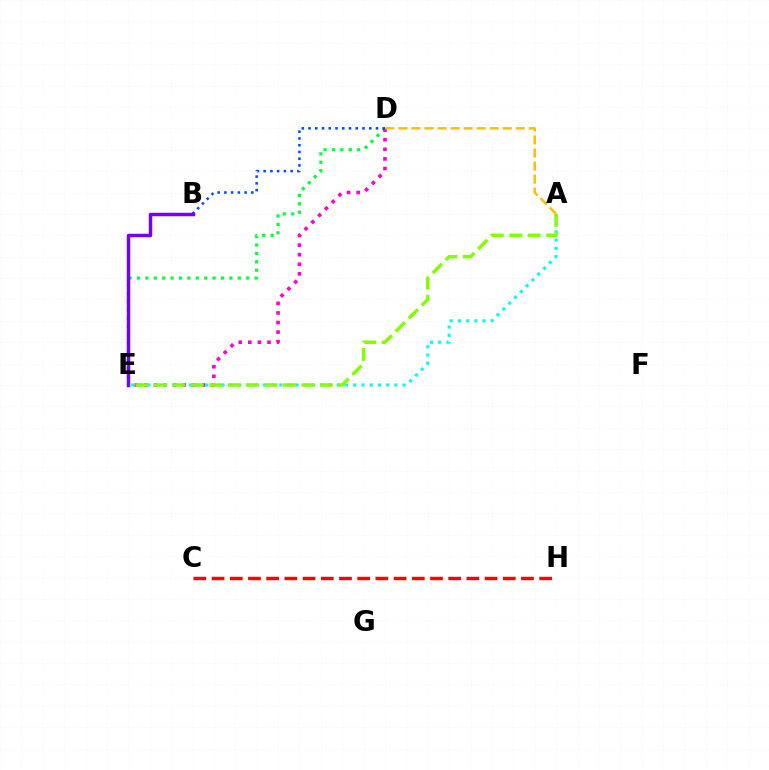{('D', 'E'): [{'color': '#00ff39', 'line_style': 'dotted', 'thickness': 2.28}, {'color': '#ff00cf', 'line_style': 'dotted', 'thickness': 2.6}], ('B', 'D'): [{'color': '#004bff', 'line_style': 'dotted', 'thickness': 1.83}], ('A', 'E'): [{'color': '#00fff6', 'line_style': 'dotted', 'thickness': 2.23}, {'color': '#84ff00', 'line_style': 'dashed', 'thickness': 2.5}], ('A', 'D'): [{'color': '#ffbd00', 'line_style': 'dashed', 'thickness': 1.77}], ('B', 'E'): [{'color': '#7200ff', 'line_style': 'solid', 'thickness': 2.49}], ('C', 'H'): [{'color': '#ff0000', 'line_style': 'dashed', 'thickness': 2.47}]}